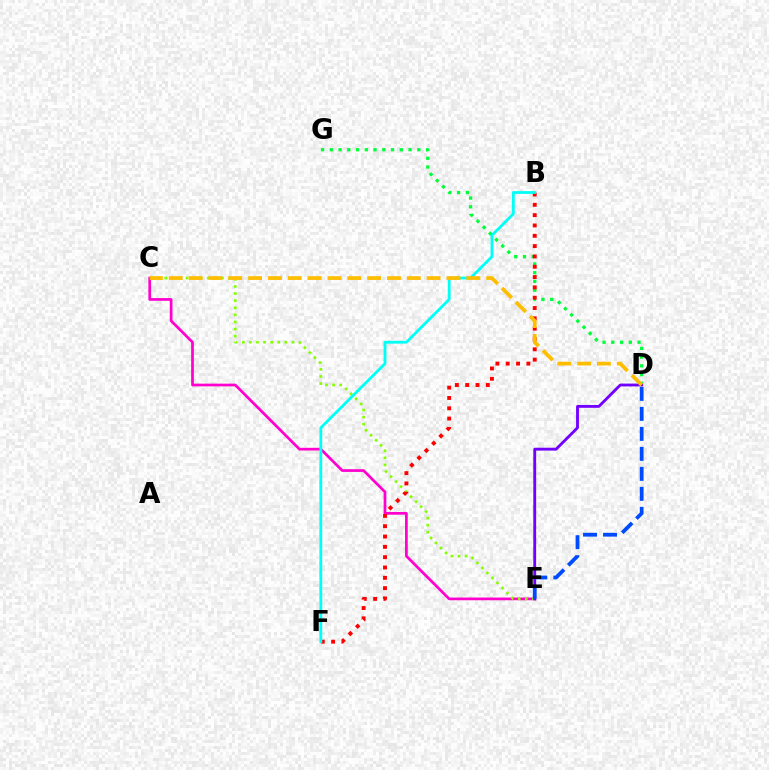{('C', 'E'): [{'color': '#ff00cf', 'line_style': 'solid', 'thickness': 1.96}, {'color': '#84ff00', 'line_style': 'dotted', 'thickness': 1.93}], ('D', 'G'): [{'color': '#00ff39', 'line_style': 'dotted', 'thickness': 2.38}], ('D', 'E'): [{'color': '#7200ff', 'line_style': 'solid', 'thickness': 2.06}, {'color': '#004bff', 'line_style': 'dashed', 'thickness': 2.72}], ('B', 'F'): [{'color': '#ff0000', 'line_style': 'dotted', 'thickness': 2.8}, {'color': '#00fff6', 'line_style': 'solid', 'thickness': 2.02}], ('C', 'D'): [{'color': '#ffbd00', 'line_style': 'dashed', 'thickness': 2.7}]}